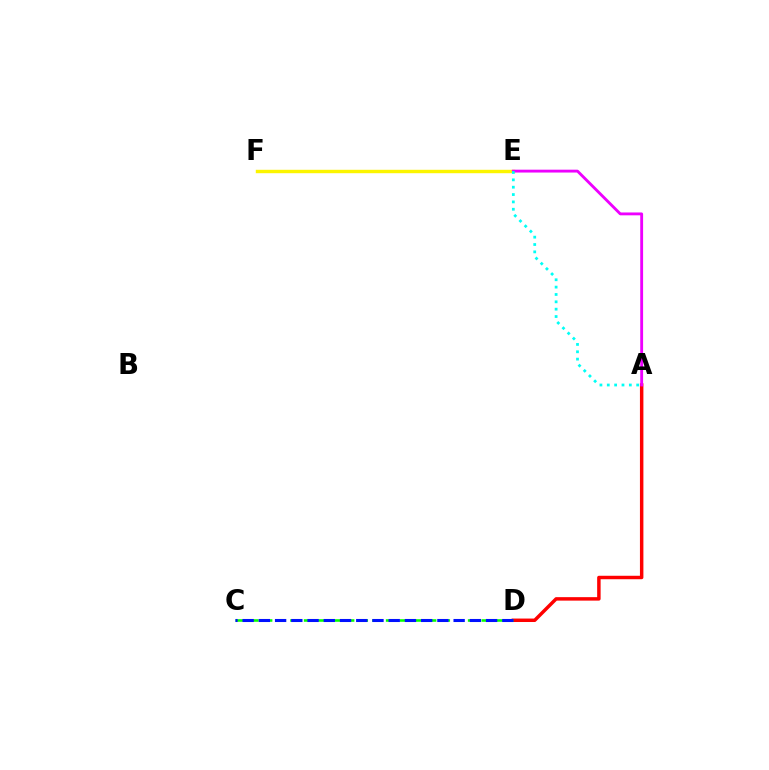{('A', 'D'): [{'color': '#ff0000', 'line_style': 'solid', 'thickness': 2.49}], ('C', 'D'): [{'color': '#08ff00', 'line_style': 'dashed', 'thickness': 1.86}, {'color': '#0010ff', 'line_style': 'dashed', 'thickness': 2.2}], ('E', 'F'): [{'color': '#fcf500', 'line_style': 'solid', 'thickness': 2.46}], ('A', 'E'): [{'color': '#ee00ff', 'line_style': 'solid', 'thickness': 2.05}, {'color': '#00fff6', 'line_style': 'dotted', 'thickness': 2.0}]}